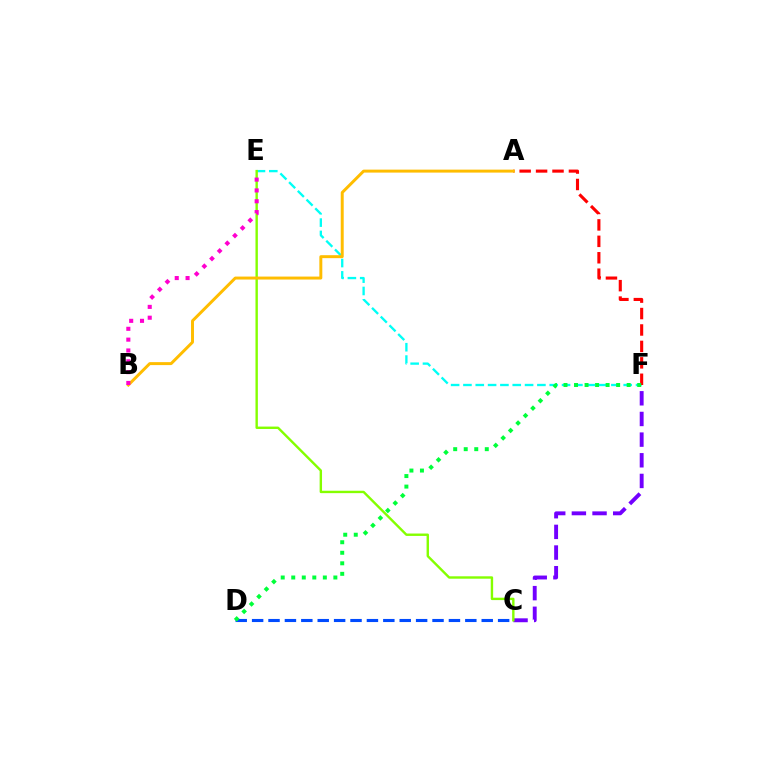{('C', 'F'): [{'color': '#7200ff', 'line_style': 'dashed', 'thickness': 2.81}], ('E', 'F'): [{'color': '#00fff6', 'line_style': 'dashed', 'thickness': 1.67}], ('C', 'D'): [{'color': '#004bff', 'line_style': 'dashed', 'thickness': 2.23}], ('A', 'F'): [{'color': '#ff0000', 'line_style': 'dashed', 'thickness': 2.23}], ('C', 'E'): [{'color': '#84ff00', 'line_style': 'solid', 'thickness': 1.73}], ('A', 'B'): [{'color': '#ffbd00', 'line_style': 'solid', 'thickness': 2.13}], ('D', 'F'): [{'color': '#00ff39', 'line_style': 'dotted', 'thickness': 2.86}], ('B', 'E'): [{'color': '#ff00cf', 'line_style': 'dotted', 'thickness': 2.94}]}